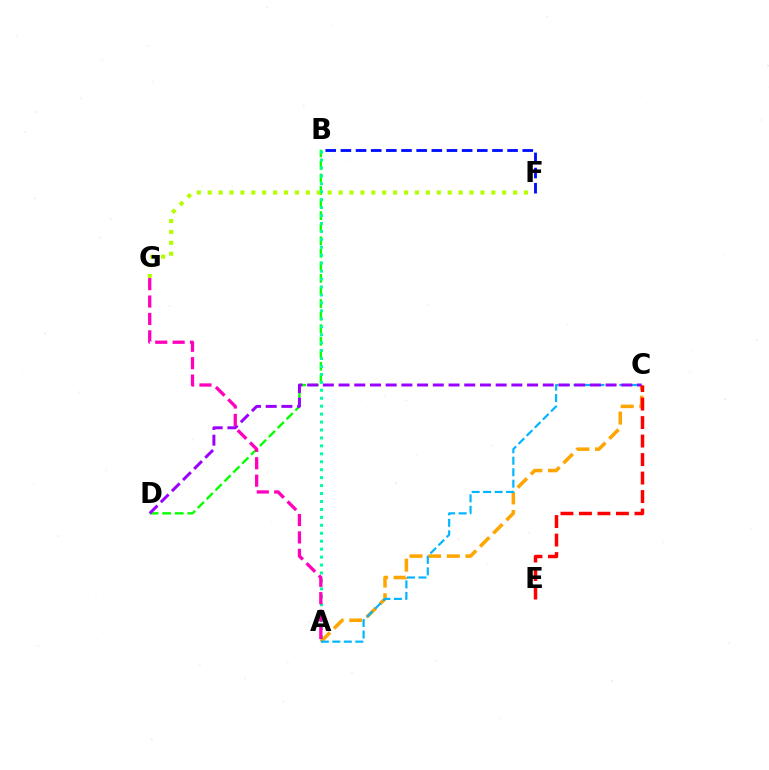{('B', 'D'): [{'color': '#08ff00', 'line_style': 'dashed', 'thickness': 1.71}], ('F', 'G'): [{'color': '#b3ff00', 'line_style': 'dotted', 'thickness': 2.96}], ('A', 'C'): [{'color': '#ffa500', 'line_style': 'dashed', 'thickness': 2.53}, {'color': '#00b5ff', 'line_style': 'dashed', 'thickness': 1.56}], ('C', 'D'): [{'color': '#9b00ff', 'line_style': 'dashed', 'thickness': 2.13}], ('A', 'B'): [{'color': '#00ff9d', 'line_style': 'dotted', 'thickness': 2.16}], ('B', 'F'): [{'color': '#0010ff', 'line_style': 'dashed', 'thickness': 2.06}], ('C', 'E'): [{'color': '#ff0000', 'line_style': 'dashed', 'thickness': 2.51}], ('A', 'G'): [{'color': '#ff00bd', 'line_style': 'dashed', 'thickness': 2.36}]}